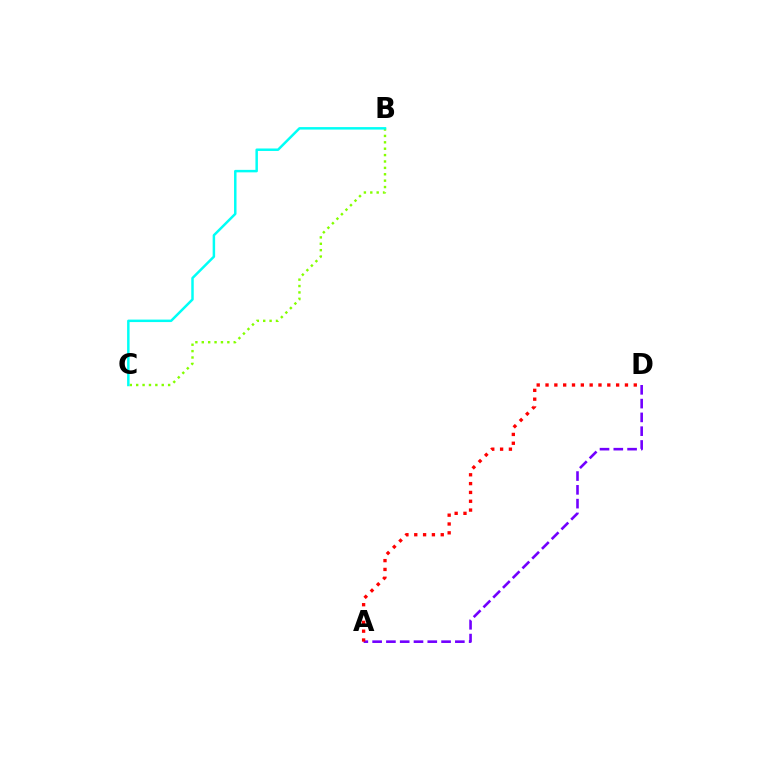{('B', 'C'): [{'color': '#84ff00', 'line_style': 'dotted', 'thickness': 1.74}, {'color': '#00fff6', 'line_style': 'solid', 'thickness': 1.79}], ('A', 'D'): [{'color': '#7200ff', 'line_style': 'dashed', 'thickness': 1.87}, {'color': '#ff0000', 'line_style': 'dotted', 'thickness': 2.4}]}